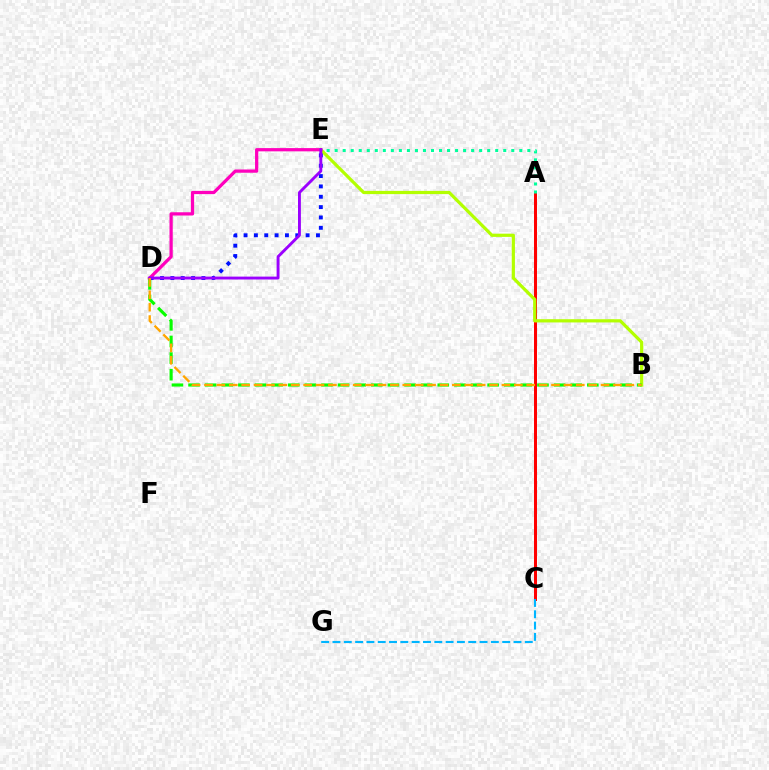{('A', 'C'): [{'color': '#ff0000', 'line_style': 'solid', 'thickness': 2.16}], ('B', 'E'): [{'color': '#b3ff00', 'line_style': 'solid', 'thickness': 2.32}], ('B', 'D'): [{'color': '#08ff00', 'line_style': 'dashed', 'thickness': 2.26}, {'color': '#ffa500', 'line_style': 'dashed', 'thickness': 1.68}], ('C', 'G'): [{'color': '#00b5ff', 'line_style': 'dashed', 'thickness': 1.54}], ('D', 'E'): [{'color': '#0010ff', 'line_style': 'dotted', 'thickness': 2.81}, {'color': '#ff00bd', 'line_style': 'solid', 'thickness': 2.33}, {'color': '#9b00ff', 'line_style': 'solid', 'thickness': 2.08}], ('A', 'E'): [{'color': '#00ff9d', 'line_style': 'dotted', 'thickness': 2.18}]}